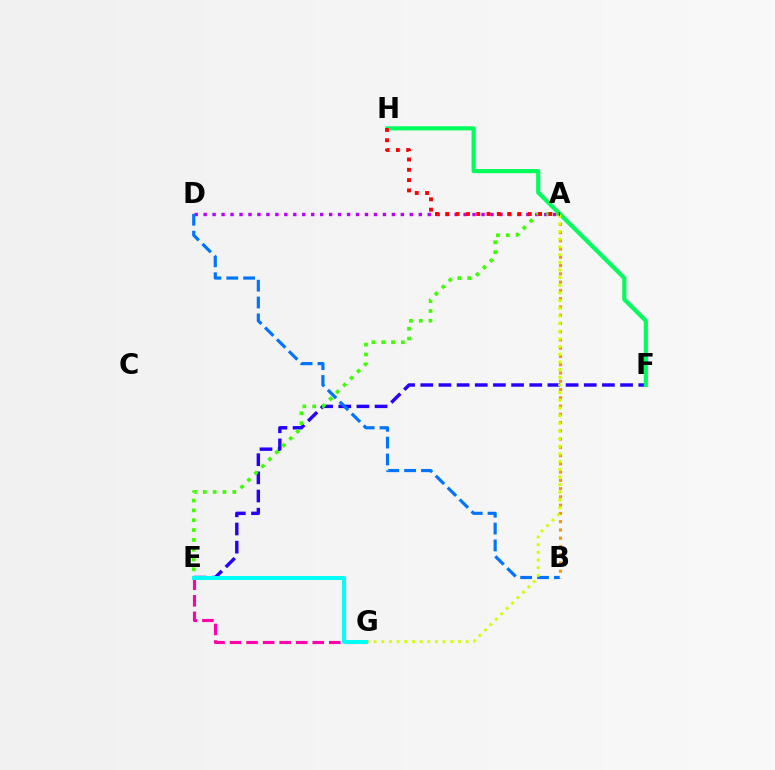{('A', 'D'): [{'color': '#b900ff', 'line_style': 'dotted', 'thickness': 2.44}], ('E', 'G'): [{'color': '#ff00ac', 'line_style': 'dashed', 'thickness': 2.25}, {'color': '#00fff6', 'line_style': 'solid', 'thickness': 2.85}], ('E', 'F'): [{'color': '#2500ff', 'line_style': 'dashed', 'thickness': 2.47}], ('A', 'E'): [{'color': '#3dff00', 'line_style': 'dotted', 'thickness': 2.67}], ('A', 'B'): [{'color': '#ff9400', 'line_style': 'dotted', 'thickness': 2.24}], ('F', 'H'): [{'color': '#00ff5c', 'line_style': 'solid', 'thickness': 2.98}], ('B', 'D'): [{'color': '#0074ff', 'line_style': 'dashed', 'thickness': 2.29}], ('A', 'G'): [{'color': '#d1ff00', 'line_style': 'dotted', 'thickness': 2.08}], ('A', 'H'): [{'color': '#ff0000', 'line_style': 'dotted', 'thickness': 2.8}]}